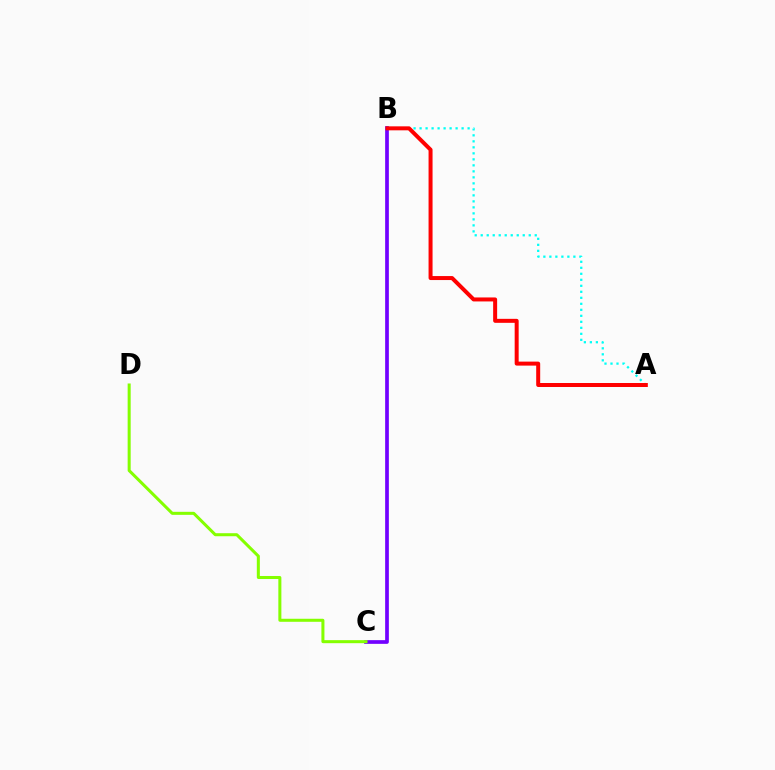{('B', 'C'): [{'color': '#7200ff', 'line_style': 'solid', 'thickness': 2.66}], ('A', 'B'): [{'color': '#00fff6', 'line_style': 'dotted', 'thickness': 1.63}, {'color': '#ff0000', 'line_style': 'solid', 'thickness': 2.87}], ('C', 'D'): [{'color': '#84ff00', 'line_style': 'solid', 'thickness': 2.18}]}